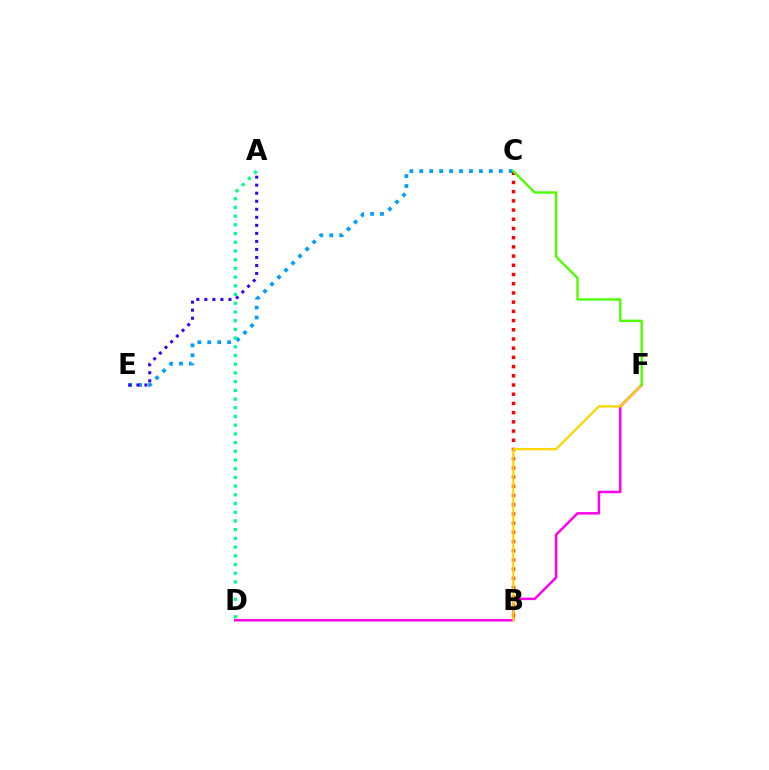{('D', 'F'): [{'color': '#ff00ed', 'line_style': 'solid', 'thickness': 1.77}], ('C', 'E'): [{'color': '#009eff', 'line_style': 'dotted', 'thickness': 2.7}], ('A', 'D'): [{'color': '#00ff86', 'line_style': 'dotted', 'thickness': 2.37}], ('B', 'C'): [{'color': '#ff0000', 'line_style': 'dotted', 'thickness': 2.5}], ('A', 'E'): [{'color': '#3700ff', 'line_style': 'dotted', 'thickness': 2.18}], ('B', 'F'): [{'color': '#ffd500', 'line_style': 'solid', 'thickness': 1.62}], ('C', 'F'): [{'color': '#4fff00', 'line_style': 'solid', 'thickness': 1.72}]}